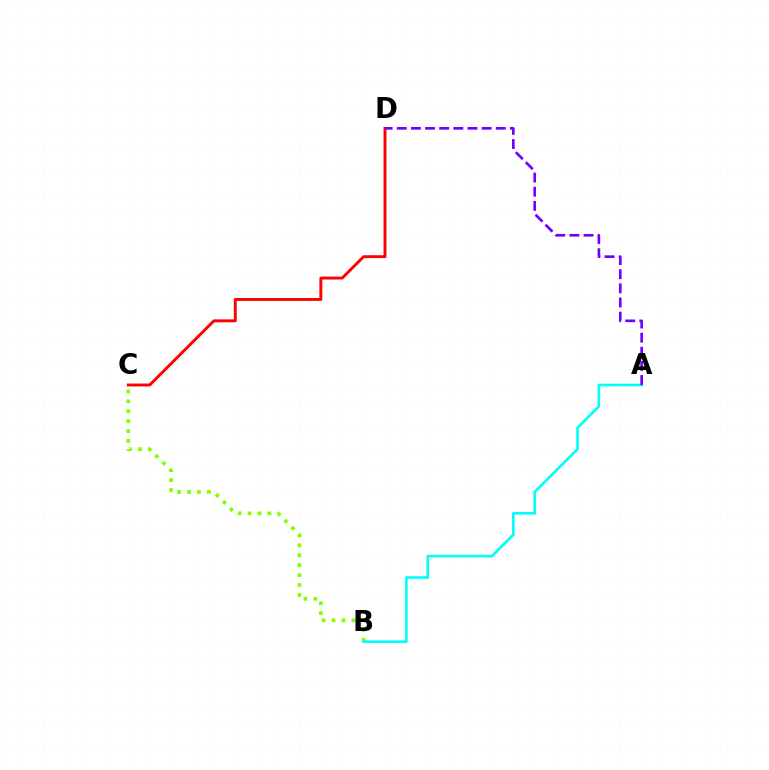{('B', 'C'): [{'color': '#84ff00', 'line_style': 'dotted', 'thickness': 2.69}], ('A', 'B'): [{'color': '#00fff6', 'line_style': 'solid', 'thickness': 1.9}], ('C', 'D'): [{'color': '#ff0000', 'line_style': 'solid', 'thickness': 2.1}], ('A', 'D'): [{'color': '#7200ff', 'line_style': 'dashed', 'thickness': 1.92}]}